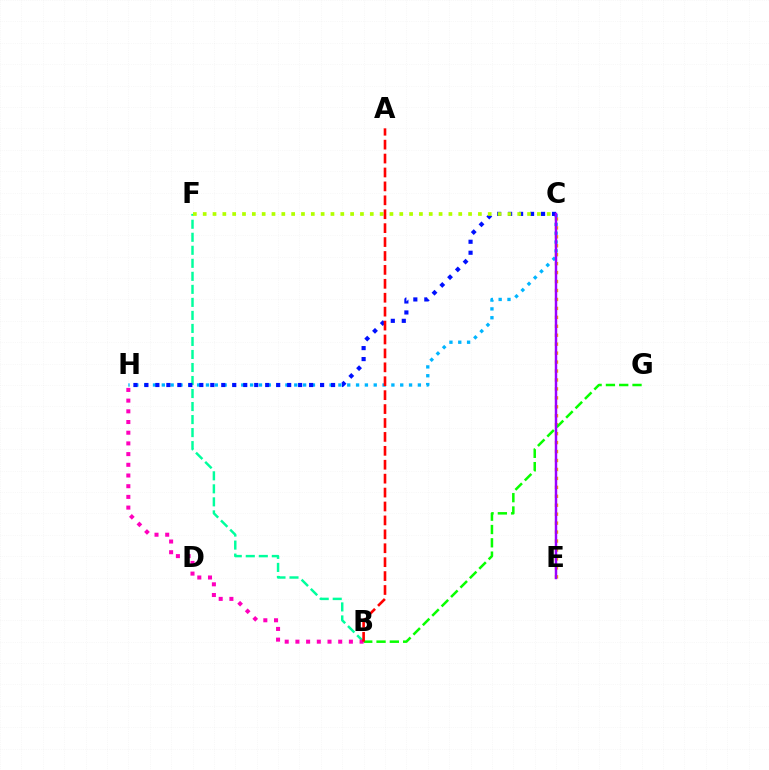{('C', 'E'): [{'color': '#ffa500', 'line_style': 'dotted', 'thickness': 2.43}, {'color': '#9b00ff', 'line_style': 'solid', 'thickness': 1.78}], ('B', 'F'): [{'color': '#00ff9d', 'line_style': 'dashed', 'thickness': 1.77}], ('C', 'H'): [{'color': '#00b5ff', 'line_style': 'dotted', 'thickness': 2.4}, {'color': '#0010ff', 'line_style': 'dotted', 'thickness': 2.98}], ('B', 'G'): [{'color': '#08ff00', 'line_style': 'dashed', 'thickness': 1.81}], ('C', 'F'): [{'color': '#b3ff00', 'line_style': 'dotted', 'thickness': 2.67}], ('B', 'H'): [{'color': '#ff00bd', 'line_style': 'dotted', 'thickness': 2.91}], ('A', 'B'): [{'color': '#ff0000', 'line_style': 'dashed', 'thickness': 1.89}]}